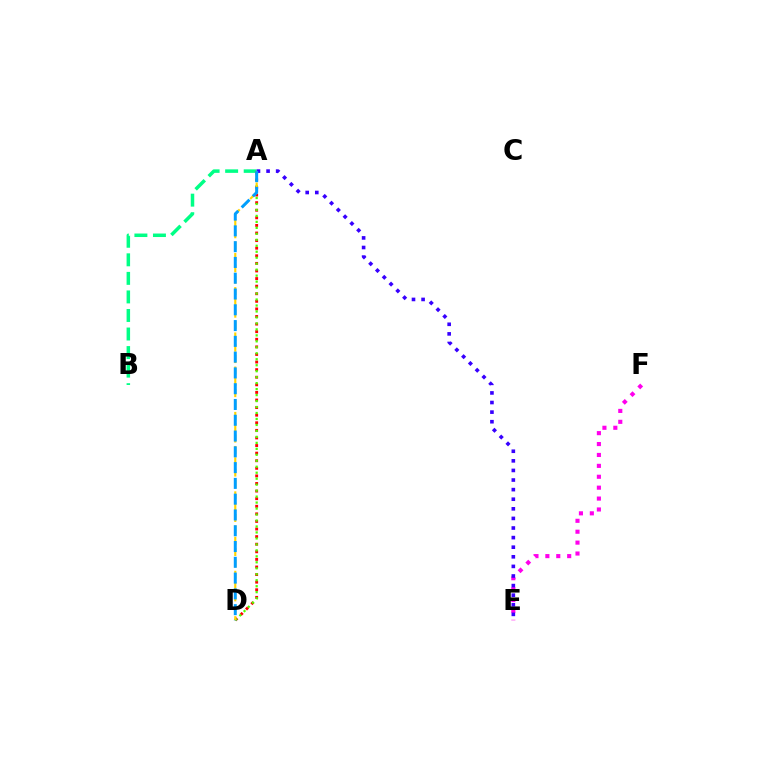{('A', 'B'): [{'color': '#00ff86', 'line_style': 'dashed', 'thickness': 2.52}], ('A', 'D'): [{'color': '#ff0000', 'line_style': 'dotted', 'thickness': 2.06}, {'color': '#4fff00', 'line_style': 'dotted', 'thickness': 1.62}, {'color': '#ffd500', 'line_style': 'dashed', 'thickness': 1.54}, {'color': '#009eff', 'line_style': 'dashed', 'thickness': 2.14}], ('E', 'F'): [{'color': '#ff00ed', 'line_style': 'dotted', 'thickness': 2.96}], ('A', 'E'): [{'color': '#3700ff', 'line_style': 'dotted', 'thickness': 2.61}]}